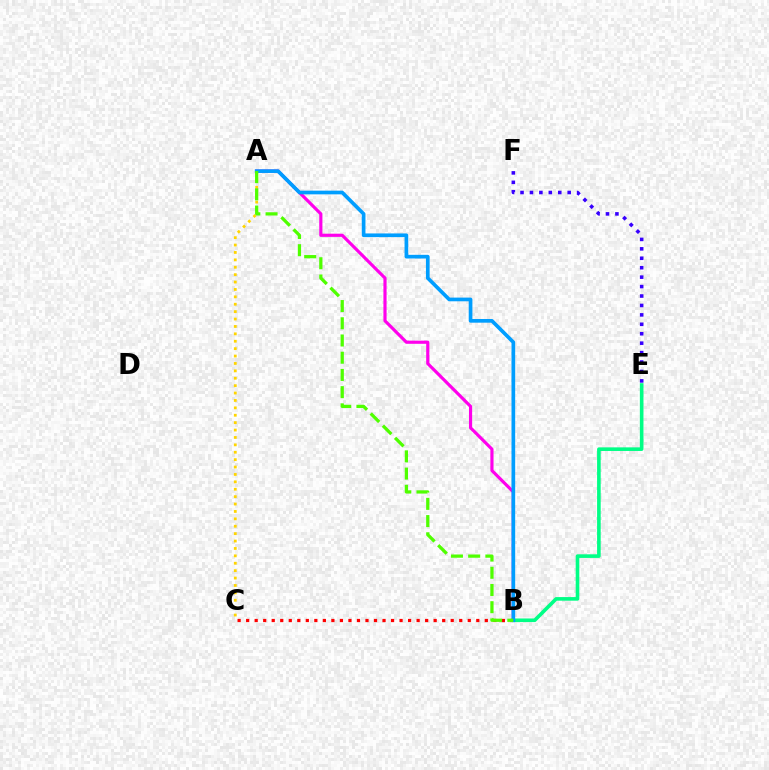{('A', 'C'): [{'color': '#ffd500', 'line_style': 'dotted', 'thickness': 2.01}], ('B', 'C'): [{'color': '#ff0000', 'line_style': 'dotted', 'thickness': 2.32}], ('E', 'F'): [{'color': '#3700ff', 'line_style': 'dotted', 'thickness': 2.56}], ('B', 'E'): [{'color': '#00ff86', 'line_style': 'solid', 'thickness': 2.6}], ('A', 'B'): [{'color': '#ff00ed', 'line_style': 'solid', 'thickness': 2.28}, {'color': '#009eff', 'line_style': 'solid', 'thickness': 2.65}, {'color': '#4fff00', 'line_style': 'dashed', 'thickness': 2.34}]}